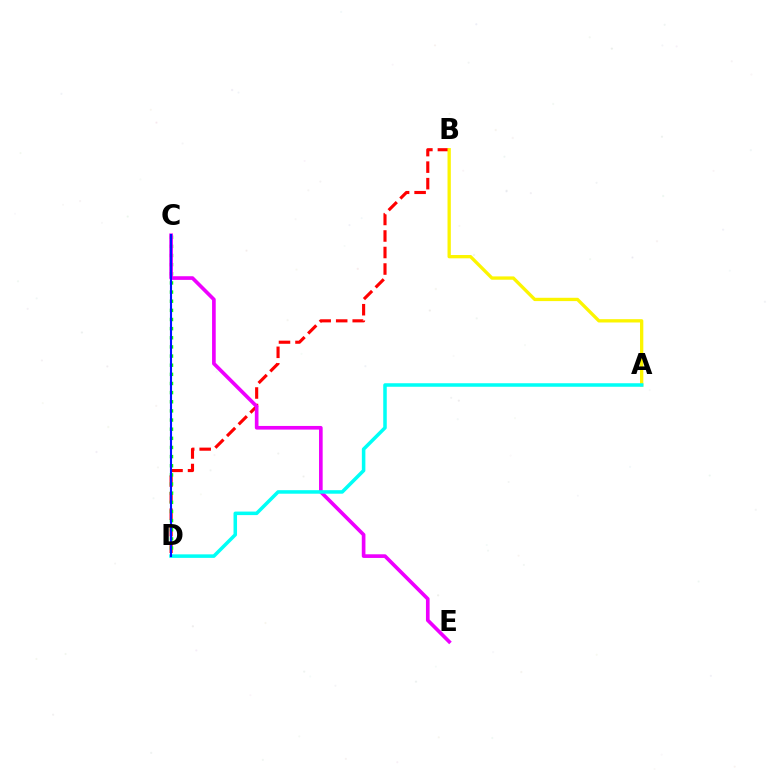{('B', 'D'): [{'color': '#ff0000', 'line_style': 'dashed', 'thickness': 2.24}], ('A', 'B'): [{'color': '#fcf500', 'line_style': 'solid', 'thickness': 2.38}], ('C', 'D'): [{'color': '#08ff00', 'line_style': 'dotted', 'thickness': 2.48}, {'color': '#0010ff', 'line_style': 'solid', 'thickness': 1.52}], ('C', 'E'): [{'color': '#ee00ff', 'line_style': 'solid', 'thickness': 2.63}], ('A', 'D'): [{'color': '#00fff6', 'line_style': 'solid', 'thickness': 2.54}]}